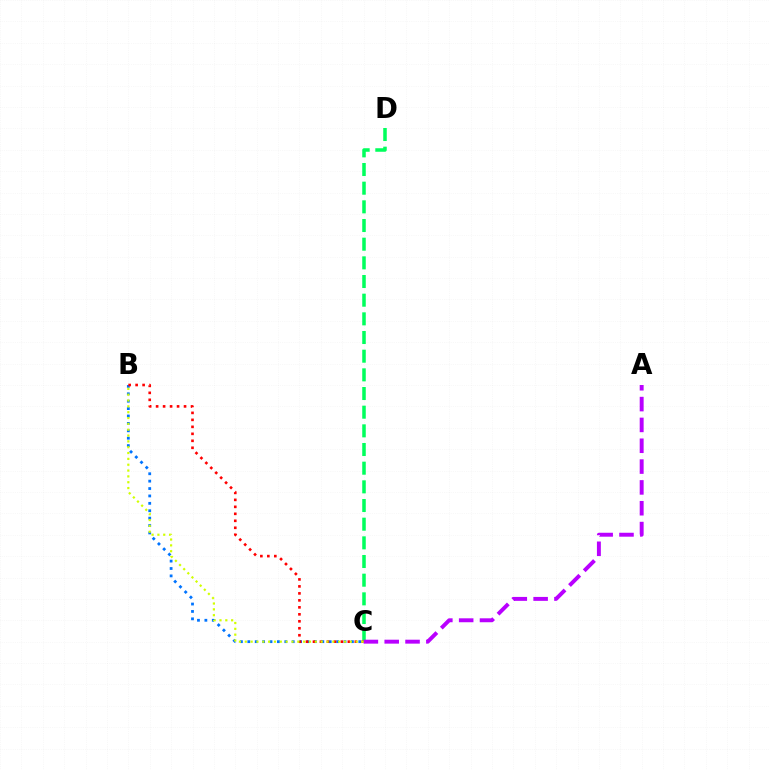{('B', 'C'): [{'color': '#0074ff', 'line_style': 'dotted', 'thickness': 2.01}, {'color': '#ff0000', 'line_style': 'dotted', 'thickness': 1.9}, {'color': '#d1ff00', 'line_style': 'dotted', 'thickness': 1.59}], ('C', 'D'): [{'color': '#00ff5c', 'line_style': 'dashed', 'thickness': 2.54}], ('A', 'C'): [{'color': '#b900ff', 'line_style': 'dashed', 'thickness': 2.83}]}